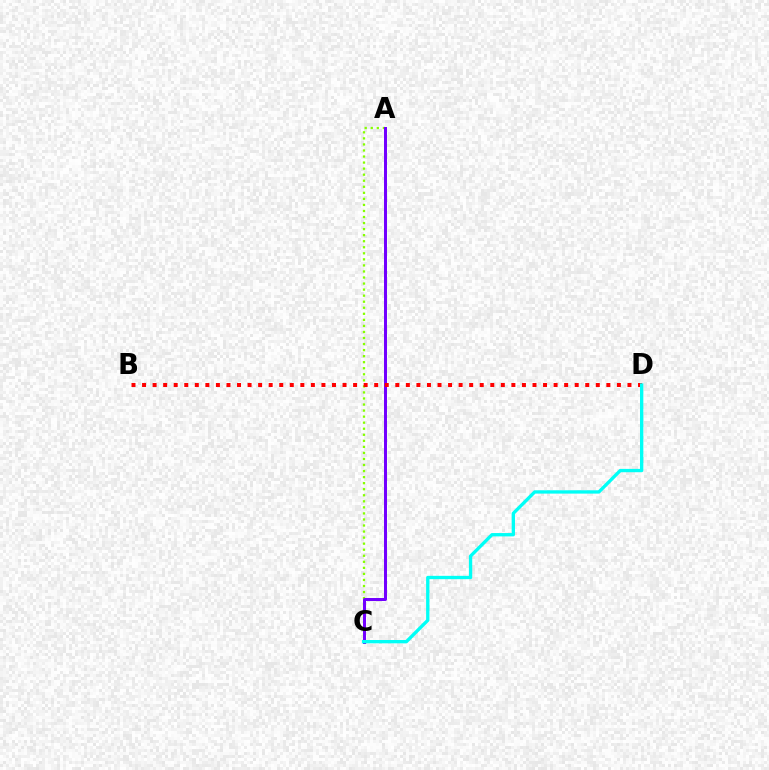{('A', 'C'): [{'color': '#84ff00', 'line_style': 'dotted', 'thickness': 1.64}, {'color': '#7200ff', 'line_style': 'solid', 'thickness': 2.15}], ('B', 'D'): [{'color': '#ff0000', 'line_style': 'dotted', 'thickness': 2.87}], ('C', 'D'): [{'color': '#00fff6', 'line_style': 'solid', 'thickness': 2.4}]}